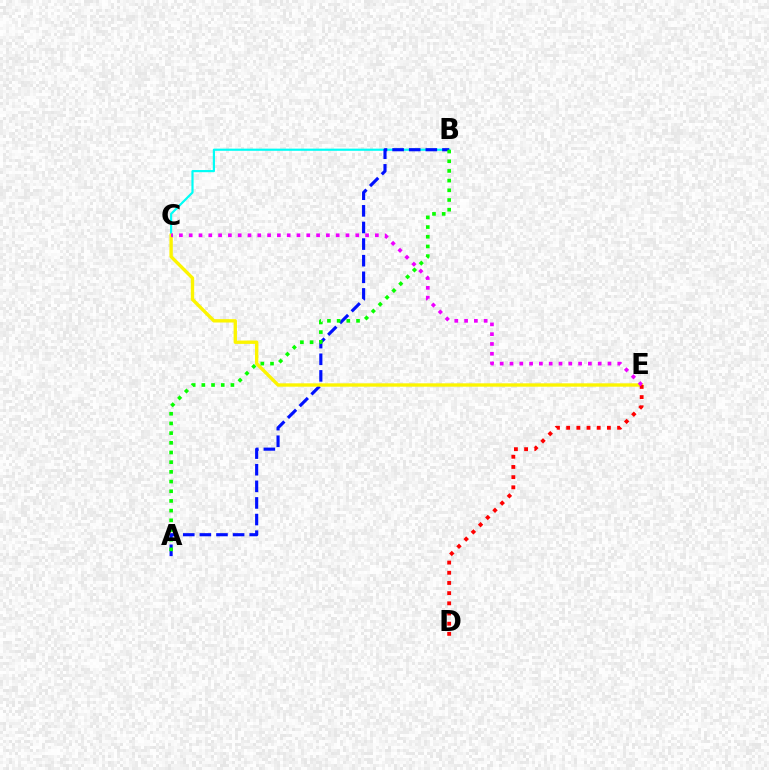{('B', 'C'): [{'color': '#00fff6', 'line_style': 'solid', 'thickness': 1.57}], ('A', 'B'): [{'color': '#0010ff', 'line_style': 'dashed', 'thickness': 2.26}, {'color': '#08ff00', 'line_style': 'dotted', 'thickness': 2.63}], ('C', 'E'): [{'color': '#fcf500', 'line_style': 'solid', 'thickness': 2.42}, {'color': '#ee00ff', 'line_style': 'dotted', 'thickness': 2.66}], ('D', 'E'): [{'color': '#ff0000', 'line_style': 'dotted', 'thickness': 2.77}]}